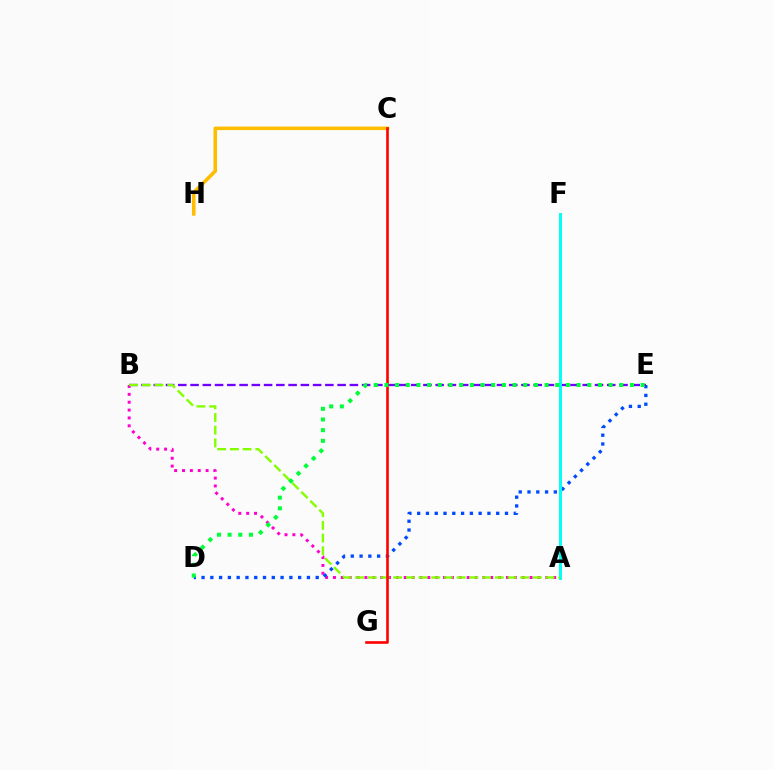{('A', 'B'): [{'color': '#ff00cf', 'line_style': 'dotted', 'thickness': 2.14}, {'color': '#84ff00', 'line_style': 'dashed', 'thickness': 1.73}], ('D', 'E'): [{'color': '#004bff', 'line_style': 'dotted', 'thickness': 2.39}, {'color': '#00ff39', 'line_style': 'dotted', 'thickness': 2.9}], ('B', 'E'): [{'color': '#7200ff', 'line_style': 'dashed', 'thickness': 1.66}], ('A', 'F'): [{'color': '#00fff6', 'line_style': 'solid', 'thickness': 2.14}], ('C', 'H'): [{'color': '#ffbd00', 'line_style': 'solid', 'thickness': 2.56}], ('C', 'G'): [{'color': '#ff0000', 'line_style': 'solid', 'thickness': 1.88}]}